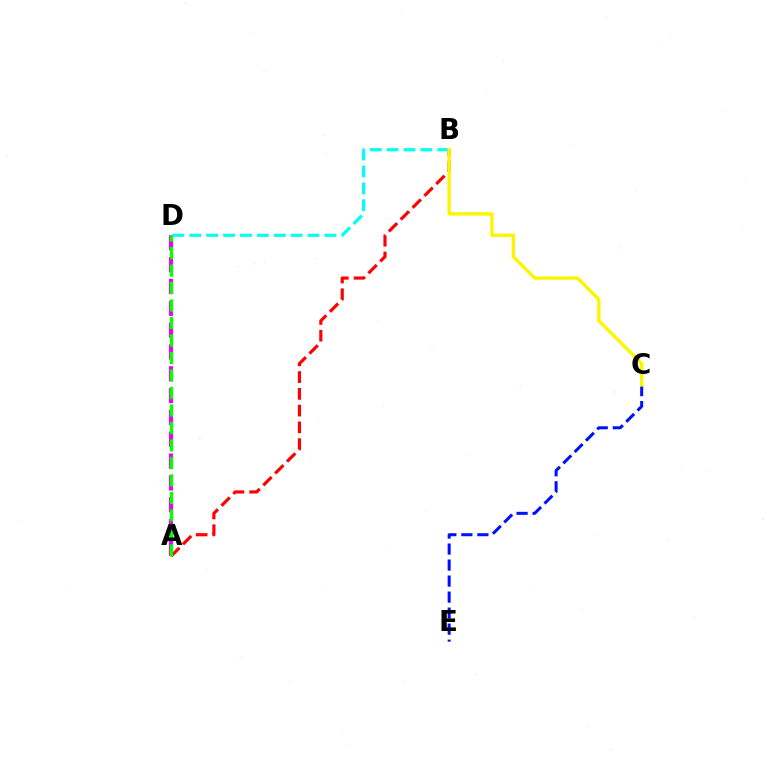{('A', 'B'): [{'color': '#ff0000', 'line_style': 'dashed', 'thickness': 2.28}], ('C', 'E'): [{'color': '#0010ff', 'line_style': 'dashed', 'thickness': 2.18}], ('A', 'D'): [{'color': '#ee00ff', 'line_style': 'dashed', 'thickness': 2.96}, {'color': '#08ff00', 'line_style': 'dashed', 'thickness': 2.38}], ('B', 'D'): [{'color': '#00fff6', 'line_style': 'dashed', 'thickness': 2.3}], ('B', 'C'): [{'color': '#fcf500', 'line_style': 'solid', 'thickness': 2.43}]}